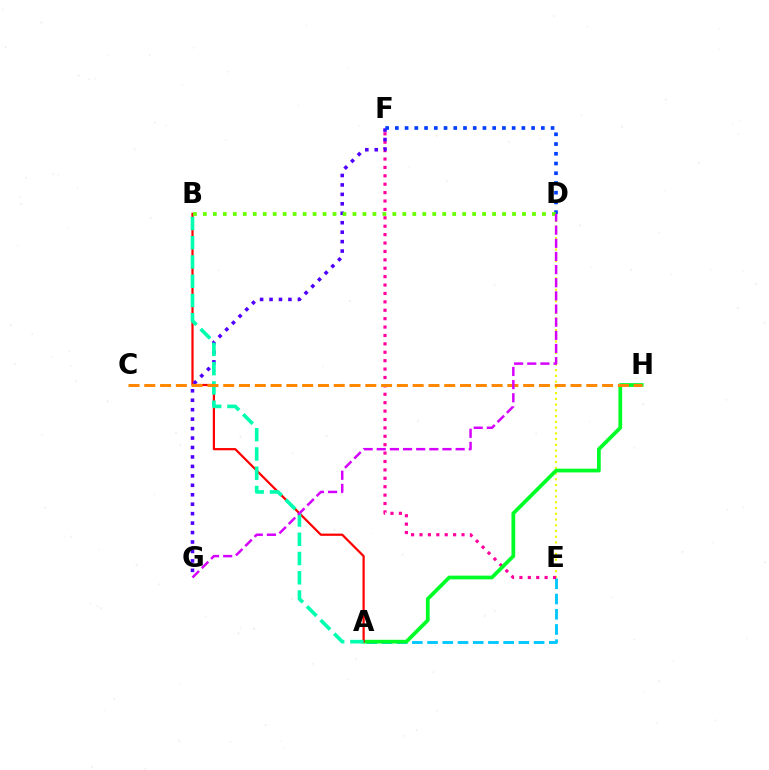{('D', 'E'): [{'color': '#eeff00', 'line_style': 'dotted', 'thickness': 1.56}], ('A', 'E'): [{'color': '#00c7ff', 'line_style': 'dashed', 'thickness': 2.07}], ('E', 'F'): [{'color': '#ff00a0', 'line_style': 'dotted', 'thickness': 2.28}], ('A', 'H'): [{'color': '#00ff27', 'line_style': 'solid', 'thickness': 2.69}], ('A', 'B'): [{'color': '#ff0000', 'line_style': 'solid', 'thickness': 1.6}, {'color': '#00ffaf', 'line_style': 'dashed', 'thickness': 2.62}], ('F', 'G'): [{'color': '#4f00ff', 'line_style': 'dotted', 'thickness': 2.57}], ('D', 'F'): [{'color': '#003fff', 'line_style': 'dotted', 'thickness': 2.64}], ('C', 'H'): [{'color': '#ff8800', 'line_style': 'dashed', 'thickness': 2.14}], ('B', 'D'): [{'color': '#66ff00', 'line_style': 'dotted', 'thickness': 2.71}], ('D', 'G'): [{'color': '#d600ff', 'line_style': 'dashed', 'thickness': 1.79}]}